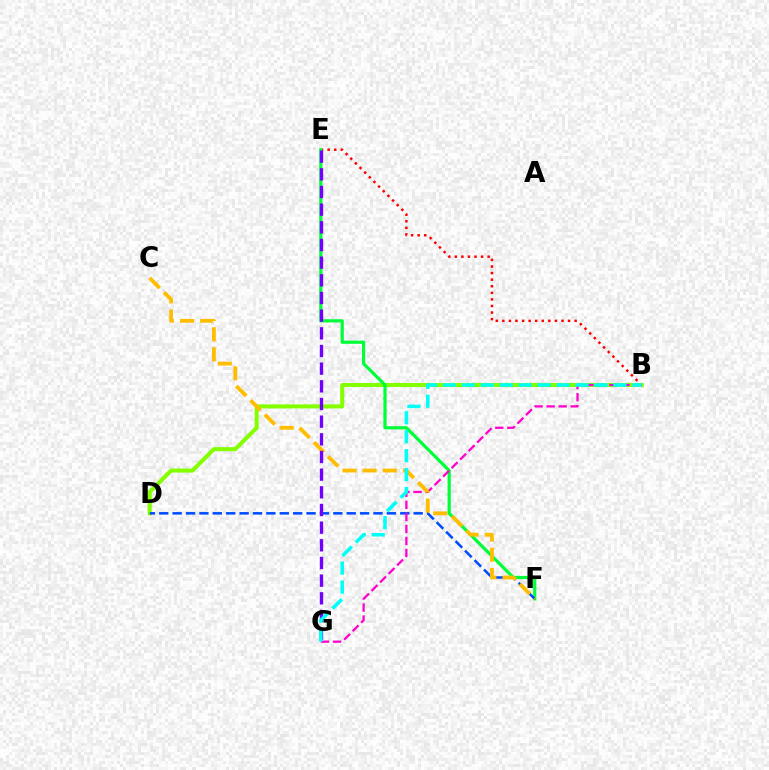{('B', 'E'): [{'color': '#ff0000', 'line_style': 'dotted', 'thickness': 1.79}], ('B', 'D'): [{'color': '#84ff00', 'line_style': 'solid', 'thickness': 2.92}], ('E', 'F'): [{'color': '#00ff39', 'line_style': 'solid', 'thickness': 2.31}], ('D', 'F'): [{'color': '#004bff', 'line_style': 'dashed', 'thickness': 1.82}], ('B', 'G'): [{'color': '#ff00cf', 'line_style': 'dashed', 'thickness': 1.64}, {'color': '#00fff6', 'line_style': 'dashed', 'thickness': 2.57}], ('C', 'F'): [{'color': '#ffbd00', 'line_style': 'dashed', 'thickness': 2.74}], ('E', 'G'): [{'color': '#7200ff', 'line_style': 'dashed', 'thickness': 2.4}]}